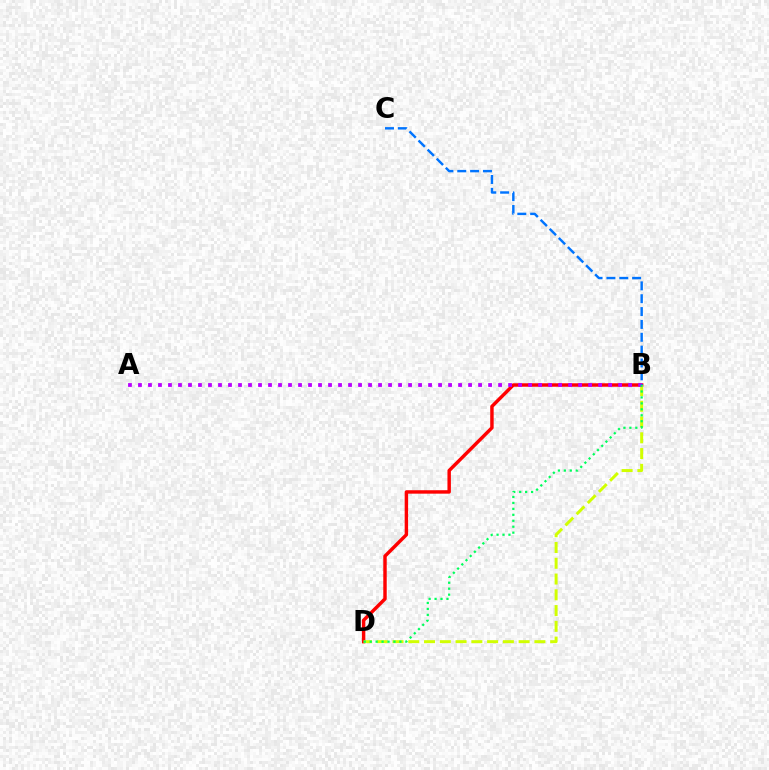{('B', 'D'): [{'color': '#ff0000', 'line_style': 'solid', 'thickness': 2.47}, {'color': '#d1ff00', 'line_style': 'dashed', 'thickness': 2.14}, {'color': '#00ff5c', 'line_style': 'dotted', 'thickness': 1.62}], ('A', 'B'): [{'color': '#b900ff', 'line_style': 'dotted', 'thickness': 2.72}], ('B', 'C'): [{'color': '#0074ff', 'line_style': 'dashed', 'thickness': 1.75}]}